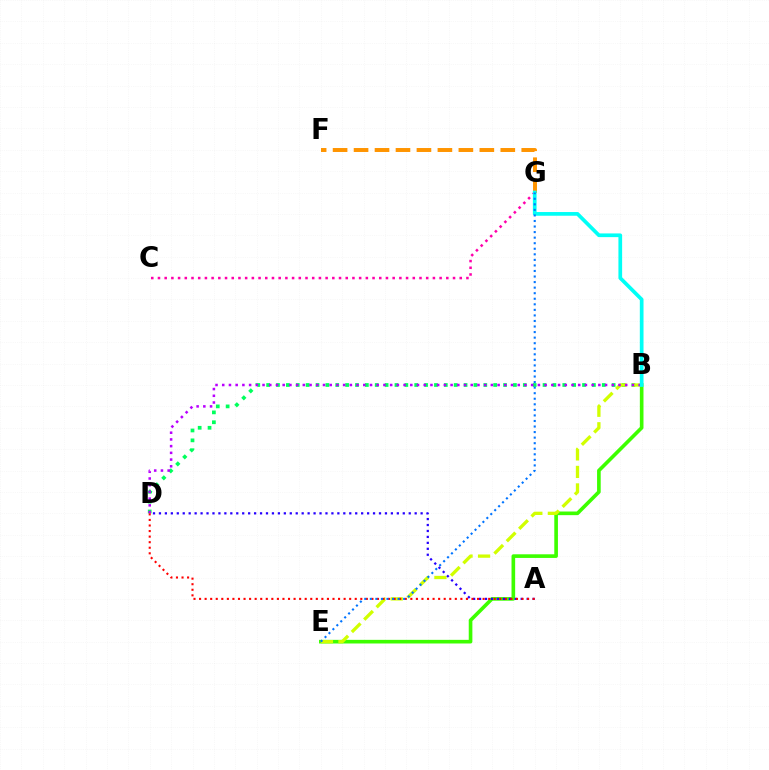{('F', 'G'): [{'color': '#ff9400', 'line_style': 'dashed', 'thickness': 2.85}], ('B', 'E'): [{'color': '#3dff00', 'line_style': 'solid', 'thickness': 2.62}, {'color': '#d1ff00', 'line_style': 'dashed', 'thickness': 2.38}], ('B', 'D'): [{'color': '#00ff5c', 'line_style': 'dotted', 'thickness': 2.68}, {'color': '#b900ff', 'line_style': 'dotted', 'thickness': 1.82}], ('A', 'D'): [{'color': '#2500ff', 'line_style': 'dotted', 'thickness': 1.62}, {'color': '#ff0000', 'line_style': 'dotted', 'thickness': 1.51}], ('C', 'G'): [{'color': '#ff00ac', 'line_style': 'dotted', 'thickness': 1.82}], ('B', 'G'): [{'color': '#00fff6', 'line_style': 'solid', 'thickness': 2.67}], ('E', 'G'): [{'color': '#0074ff', 'line_style': 'dotted', 'thickness': 1.51}]}